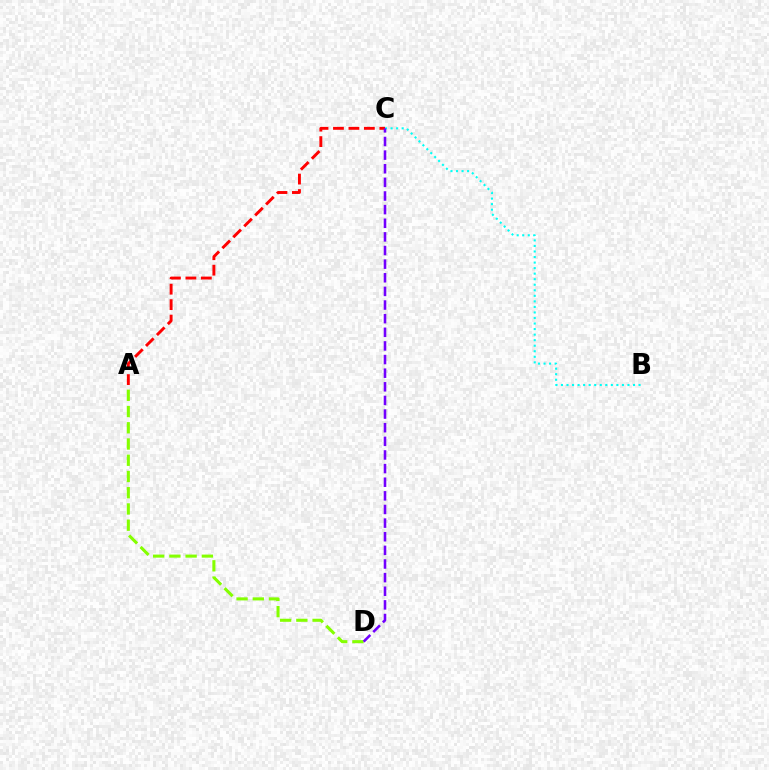{('A', 'C'): [{'color': '#ff0000', 'line_style': 'dashed', 'thickness': 2.1}], ('B', 'C'): [{'color': '#00fff6', 'line_style': 'dotted', 'thickness': 1.51}], ('A', 'D'): [{'color': '#84ff00', 'line_style': 'dashed', 'thickness': 2.21}], ('C', 'D'): [{'color': '#7200ff', 'line_style': 'dashed', 'thickness': 1.85}]}